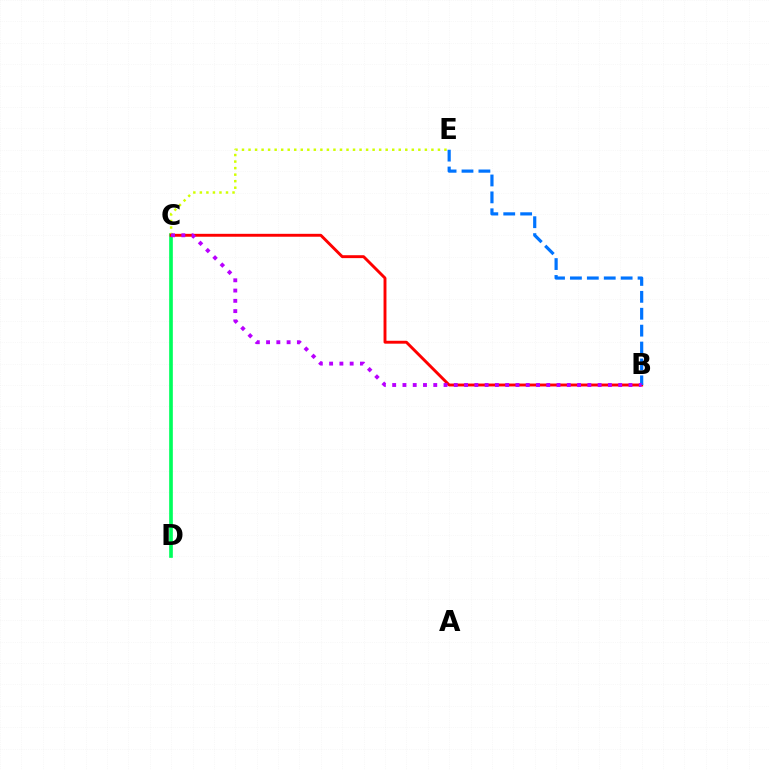{('C', 'D'): [{'color': '#00ff5c', 'line_style': 'solid', 'thickness': 2.64}], ('C', 'E'): [{'color': '#d1ff00', 'line_style': 'dotted', 'thickness': 1.77}], ('B', 'C'): [{'color': '#ff0000', 'line_style': 'solid', 'thickness': 2.09}, {'color': '#b900ff', 'line_style': 'dotted', 'thickness': 2.79}], ('B', 'E'): [{'color': '#0074ff', 'line_style': 'dashed', 'thickness': 2.3}]}